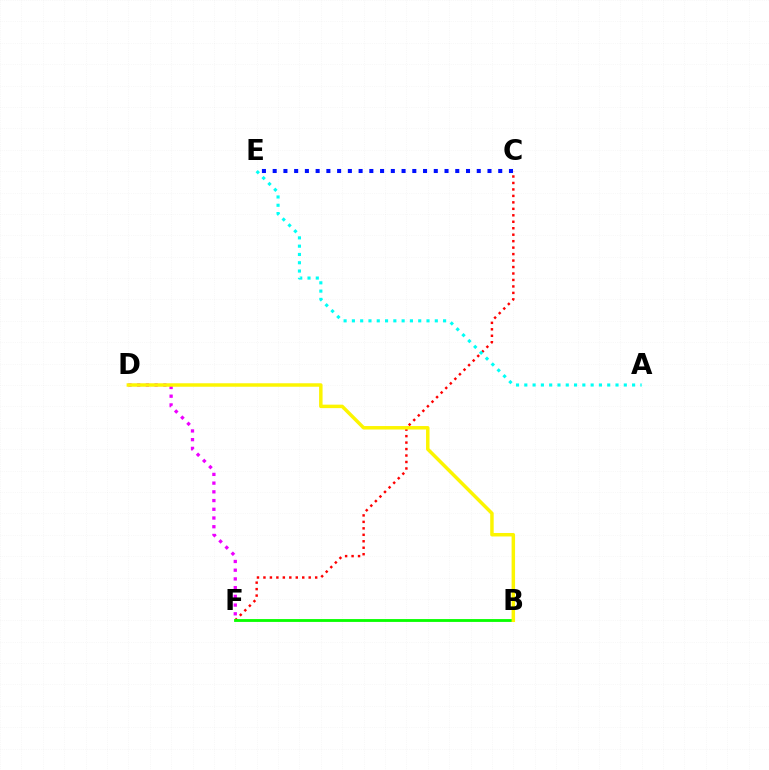{('C', 'F'): [{'color': '#ff0000', 'line_style': 'dotted', 'thickness': 1.76}], ('B', 'F'): [{'color': '#08ff00', 'line_style': 'solid', 'thickness': 2.04}], ('A', 'E'): [{'color': '#00fff6', 'line_style': 'dotted', 'thickness': 2.25}], ('D', 'F'): [{'color': '#ee00ff', 'line_style': 'dotted', 'thickness': 2.37}], ('B', 'D'): [{'color': '#fcf500', 'line_style': 'solid', 'thickness': 2.5}], ('C', 'E'): [{'color': '#0010ff', 'line_style': 'dotted', 'thickness': 2.92}]}